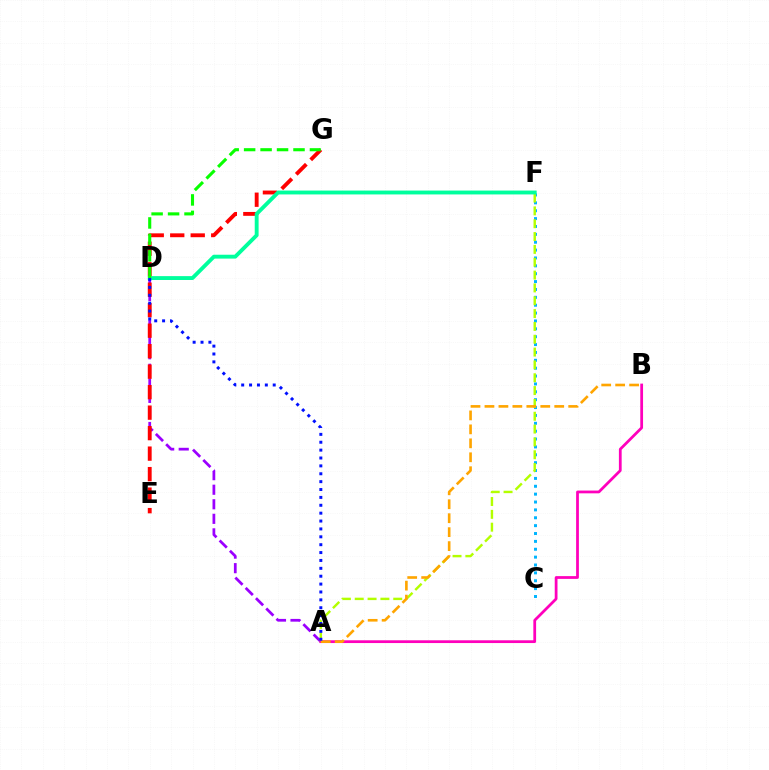{('C', 'F'): [{'color': '#00b5ff', 'line_style': 'dotted', 'thickness': 2.14}], ('A', 'D'): [{'color': '#9b00ff', 'line_style': 'dashed', 'thickness': 1.98}, {'color': '#0010ff', 'line_style': 'dotted', 'thickness': 2.14}], ('A', 'F'): [{'color': '#b3ff00', 'line_style': 'dashed', 'thickness': 1.74}], ('A', 'B'): [{'color': '#ff00bd', 'line_style': 'solid', 'thickness': 1.99}, {'color': '#ffa500', 'line_style': 'dashed', 'thickness': 1.9}], ('E', 'G'): [{'color': '#ff0000', 'line_style': 'dashed', 'thickness': 2.78}], ('D', 'F'): [{'color': '#00ff9d', 'line_style': 'solid', 'thickness': 2.79}], ('D', 'G'): [{'color': '#08ff00', 'line_style': 'dashed', 'thickness': 2.24}]}